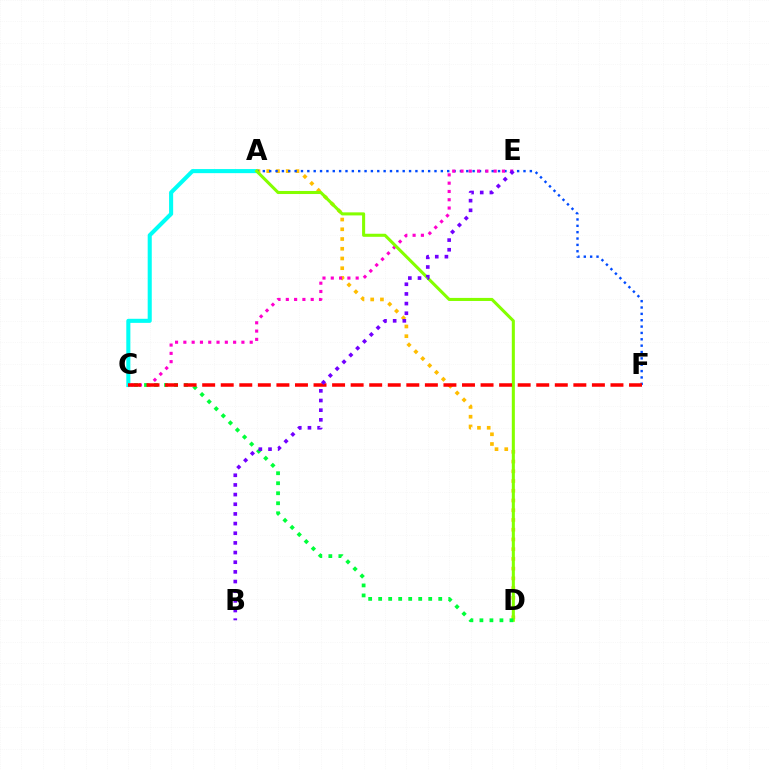{('A', 'C'): [{'color': '#00fff6', 'line_style': 'solid', 'thickness': 2.94}], ('A', 'D'): [{'color': '#ffbd00', 'line_style': 'dotted', 'thickness': 2.65}, {'color': '#84ff00', 'line_style': 'solid', 'thickness': 2.2}], ('A', 'F'): [{'color': '#004bff', 'line_style': 'dotted', 'thickness': 1.73}], ('C', 'E'): [{'color': '#ff00cf', 'line_style': 'dotted', 'thickness': 2.25}], ('C', 'D'): [{'color': '#00ff39', 'line_style': 'dotted', 'thickness': 2.72}], ('C', 'F'): [{'color': '#ff0000', 'line_style': 'dashed', 'thickness': 2.52}], ('B', 'E'): [{'color': '#7200ff', 'line_style': 'dotted', 'thickness': 2.62}]}